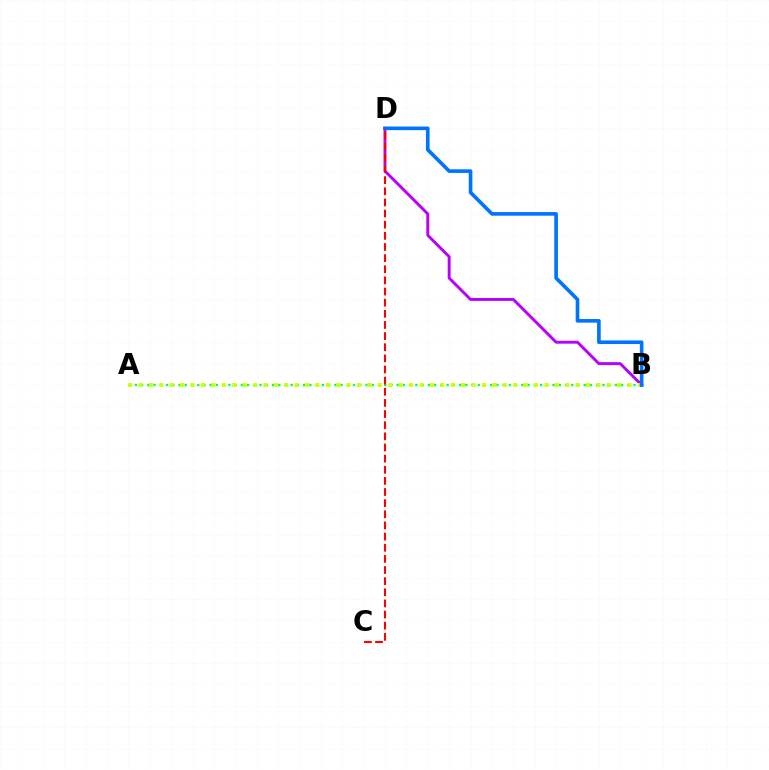{('B', 'D'): [{'color': '#b900ff', 'line_style': 'solid', 'thickness': 2.09}, {'color': '#0074ff', 'line_style': 'solid', 'thickness': 2.62}], ('A', 'B'): [{'color': '#00ff5c', 'line_style': 'dotted', 'thickness': 1.69}, {'color': '#d1ff00', 'line_style': 'dotted', 'thickness': 2.83}], ('C', 'D'): [{'color': '#ff0000', 'line_style': 'dashed', 'thickness': 1.51}]}